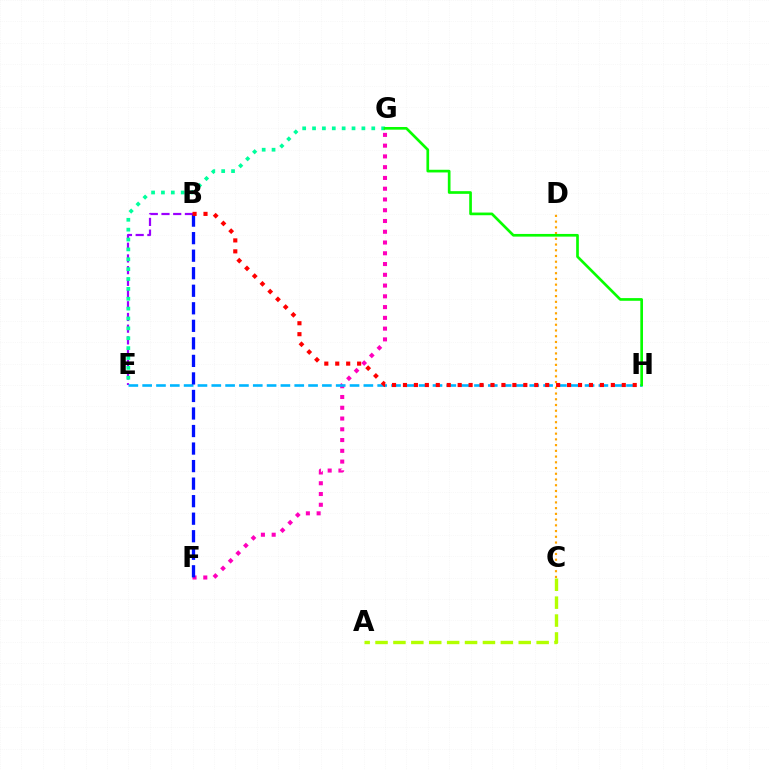{('A', 'C'): [{'color': '#b3ff00', 'line_style': 'dashed', 'thickness': 2.43}], ('B', 'E'): [{'color': '#9b00ff', 'line_style': 'dashed', 'thickness': 1.59}], ('E', 'G'): [{'color': '#00ff9d', 'line_style': 'dotted', 'thickness': 2.68}], ('F', 'G'): [{'color': '#ff00bd', 'line_style': 'dotted', 'thickness': 2.92}], ('E', 'H'): [{'color': '#00b5ff', 'line_style': 'dashed', 'thickness': 1.88}], ('B', 'F'): [{'color': '#0010ff', 'line_style': 'dashed', 'thickness': 2.38}], ('C', 'D'): [{'color': '#ffa500', 'line_style': 'dotted', 'thickness': 1.56}], ('B', 'H'): [{'color': '#ff0000', 'line_style': 'dotted', 'thickness': 2.97}], ('G', 'H'): [{'color': '#08ff00', 'line_style': 'solid', 'thickness': 1.93}]}